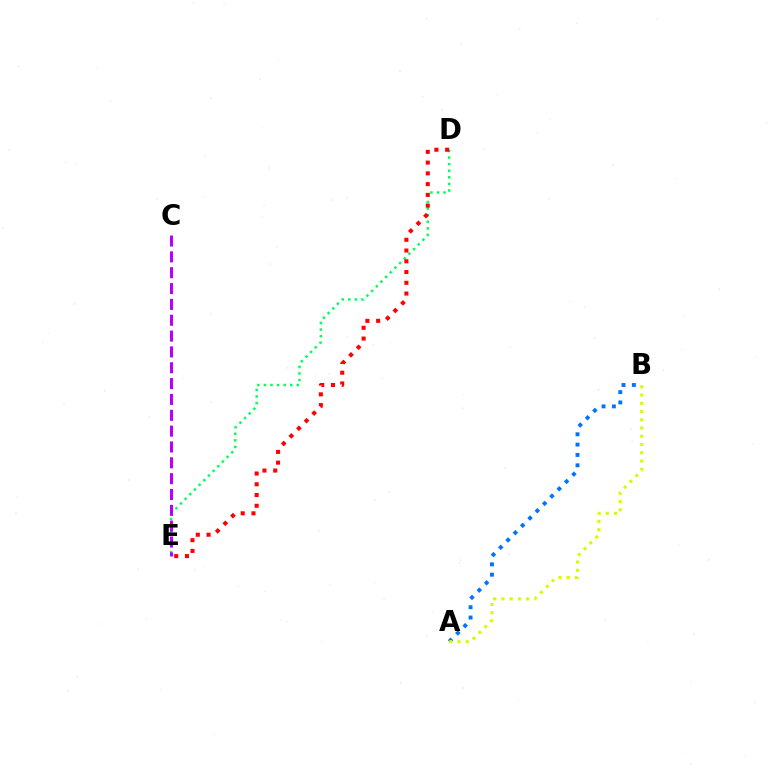{('D', 'E'): [{'color': '#00ff5c', 'line_style': 'dotted', 'thickness': 1.79}, {'color': '#ff0000', 'line_style': 'dotted', 'thickness': 2.92}], ('A', 'B'): [{'color': '#0074ff', 'line_style': 'dotted', 'thickness': 2.81}, {'color': '#d1ff00', 'line_style': 'dotted', 'thickness': 2.24}], ('C', 'E'): [{'color': '#b900ff', 'line_style': 'dashed', 'thickness': 2.15}]}